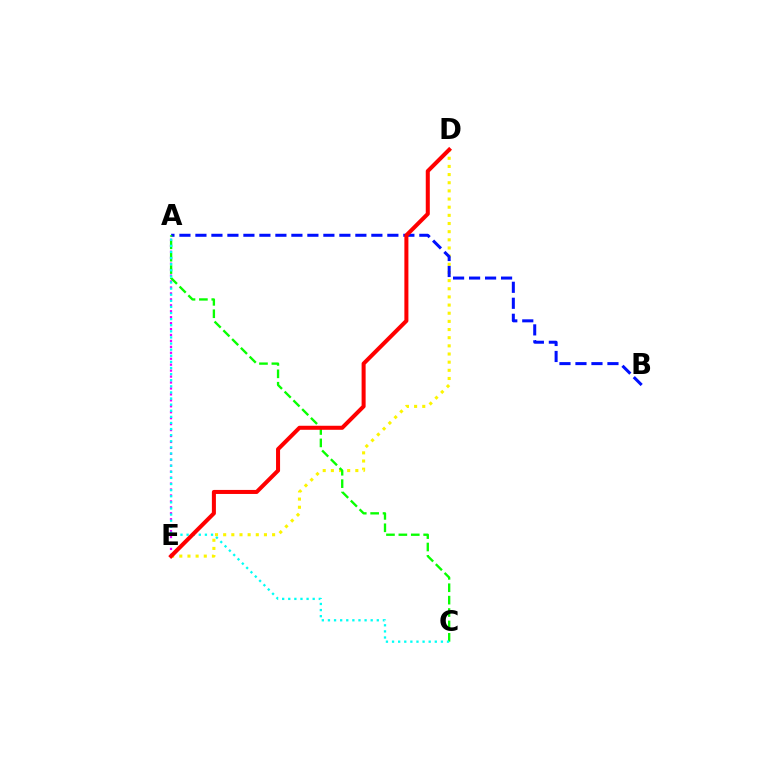{('D', 'E'): [{'color': '#fcf500', 'line_style': 'dotted', 'thickness': 2.22}, {'color': '#ff0000', 'line_style': 'solid', 'thickness': 2.9}], ('A', 'E'): [{'color': '#ee00ff', 'line_style': 'dotted', 'thickness': 1.61}], ('A', 'B'): [{'color': '#0010ff', 'line_style': 'dashed', 'thickness': 2.17}], ('A', 'C'): [{'color': '#08ff00', 'line_style': 'dashed', 'thickness': 1.68}, {'color': '#00fff6', 'line_style': 'dotted', 'thickness': 1.66}]}